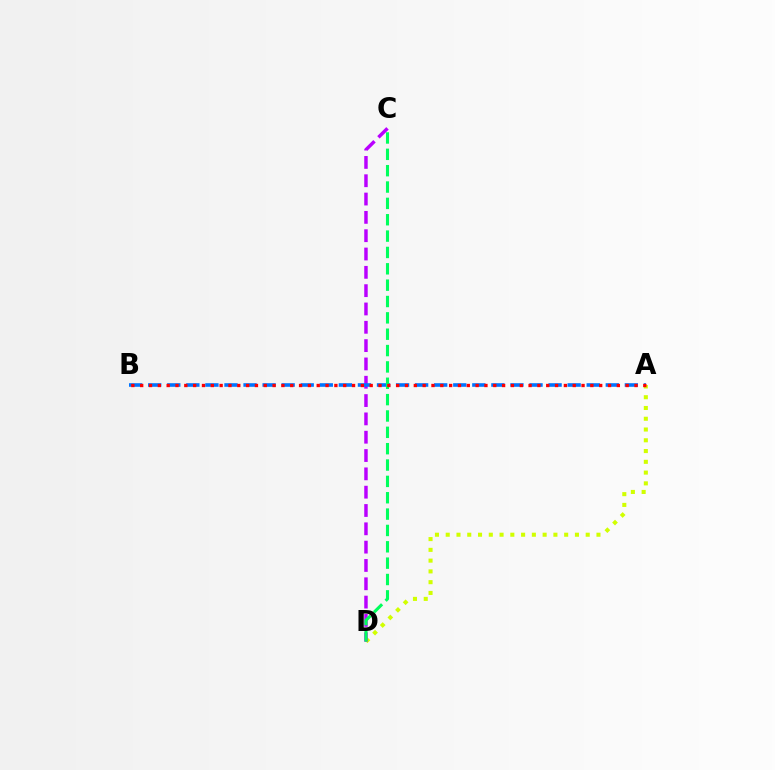{('A', 'D'): [{'color': '#d1ff00', 'line_style': 'dotted', 'thickness': 2.93}], ('C', 'D'): [{'color': '#b900ff', 'line_style': 'dashed', 'thickness': 2.49}, {'color': '#00ff5c', 'line_style': 'dashed', 'thickness': 2.22}], ('A', 'B'): [{'color': '#0074ff', 'line_style': 'dashed', 'thickness': 2.59}, {'color': '#ff0000', 'line_style': 'dotted', 'thickness': 2.4}]}